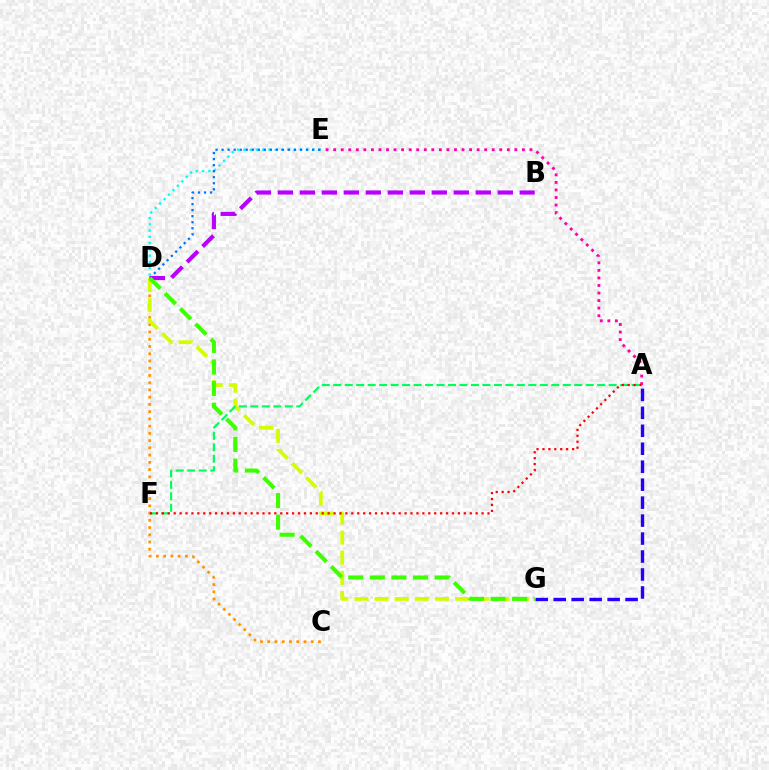{('D', 'E'): [{'color': '#00fff6', 'line_style': 'dotted', 'thickness': 1.7}, {'color': '#0074ff', 'line_style': 'dotted', 'thickness': 1.64}], ('C', 'D'): [{'color': '#ff9400', 'line_style': 'dotted', 'thickness': 1.97}], ('A', 'E'): [{'color': '#ff00ac', 'line_style': 'dotted', 'thickness': 2.05}], ('D', 'G'): [{'color': '#d1ff00', 'line_style': 'dashed', 'thickness': 2.73}, {'color': '#3dff00', 'line_style': 'dashed', 'thickness': 2.93}], ('A', 'G'): [{'color': '#2500ff', 'line_style': 'dashed', 'thickness': 2.44}], ('A', 'F'): [{'color': '#00ff5c', 'line_style': 'dashed', 'thickness': 1.56}, {'color': '#ff0000', 'line_style': 'dotted', 'thickness': 1.61}], ('B', 'D'): [{'color': '#b900ff', 'line_style': 'dashed', 'thickness': 2.99}]}